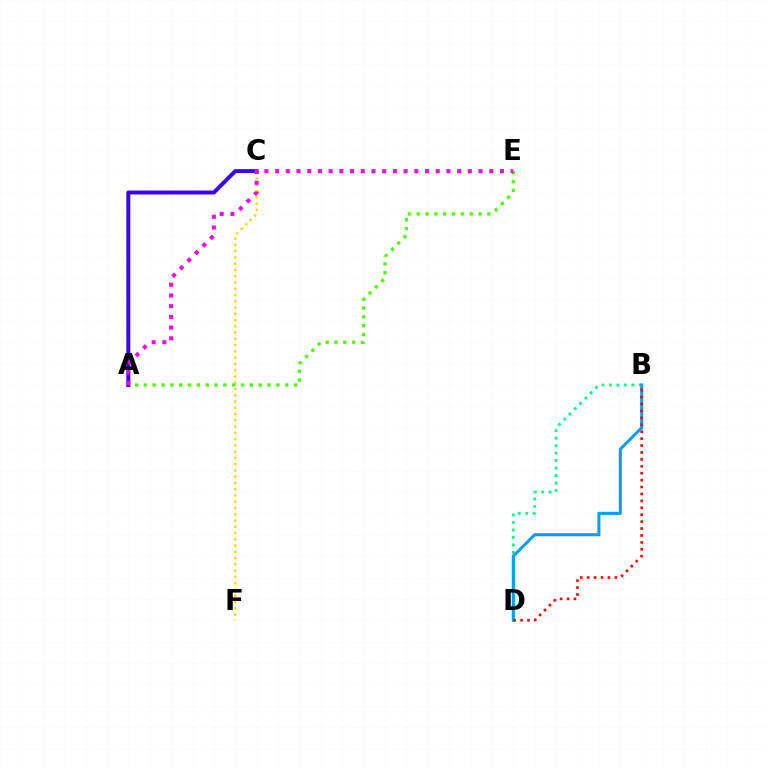{('C', 'F'): [{'color': '#ffd500', 'line_style': 'dotted', 'thickness': 1.7}], ('A', 'E'): [{'color': '#4fff00', 'line_style': 'dotted', 'thickness': 2.4}, {'color': '#ff00ed', 'line_style': 'dotted', 'thickness': 2.91}], ('A', 'C'): [{'color': '#3700ff', 'line_style': 'solid', 'thickness': 2.85}], ('B', 'D'): [{'color': '#00ff86', 'line_style': 'dotted', 'thickness': 2.03}, {'color': '#009eff', 'line_style': 'solid', 'thickness': 2.2}, {'color': '#ff0000', 'line_style': 'dotted', 'thickness': 1.88}]}